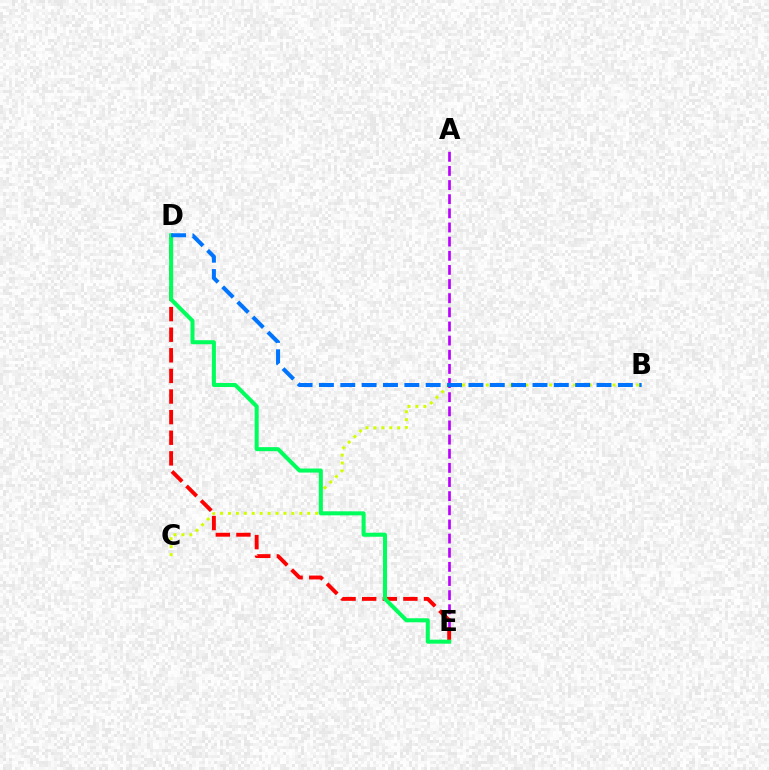{('B', 'C'): [{'color': '#d1ff00', 'line_style': 'dotted', 'thickness': 2.15}], ('A', 'E'): [{'color': '#b900ff', 'line_style': 'dashed', 'thickness': 1.92}], ('D', 'E'): [{'color': '#ff0000', 'line_style': 'dashed', 'thickness': 2.8}, {'color': '#00ff5c', 'line_style': 'solid', 'thickness': 2.9}], ('B', 'D'): [{'color': '#0074ff', 'line_style': 'dashed', 'thickness': 2.9}]}